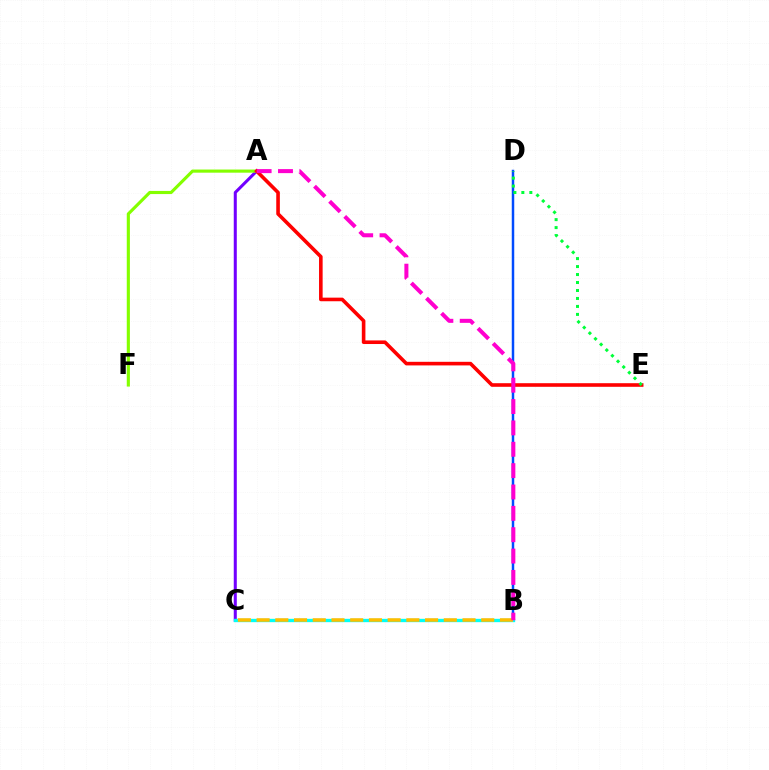{('B', 'D'): [{'color': '#004bff', 'line_style': 'solid', 'thickness': 1.78}], ('A', 'C'): [{'color': '#7200ff', 'line_style': 'solid', 'thickness': 2.19}], ('A', 'F'): [{'color': '#84ff00', 'line_style': 'solid', 'thickness': 2.26}], ('A', 'E'): [{'color': '#ff0000', 'line_style': 'solid', 'thickness': 2.59}], ('B', 'C'): [{'color': '#00fff6', 'line_style': 'solid', 'thickness': 2.4}, {'color': '#ffbd00', 'line_style': 'dashed', 'thickness': 2.54}], ('D', 'E'): [{'color': '#00ff39', 'line_style': 'dotted', 'thickness': 2.17}], ('A', 'B'): [{'color': '#ff00cf', 'line_style': 'dashed', 'thickness': 2.9}]}